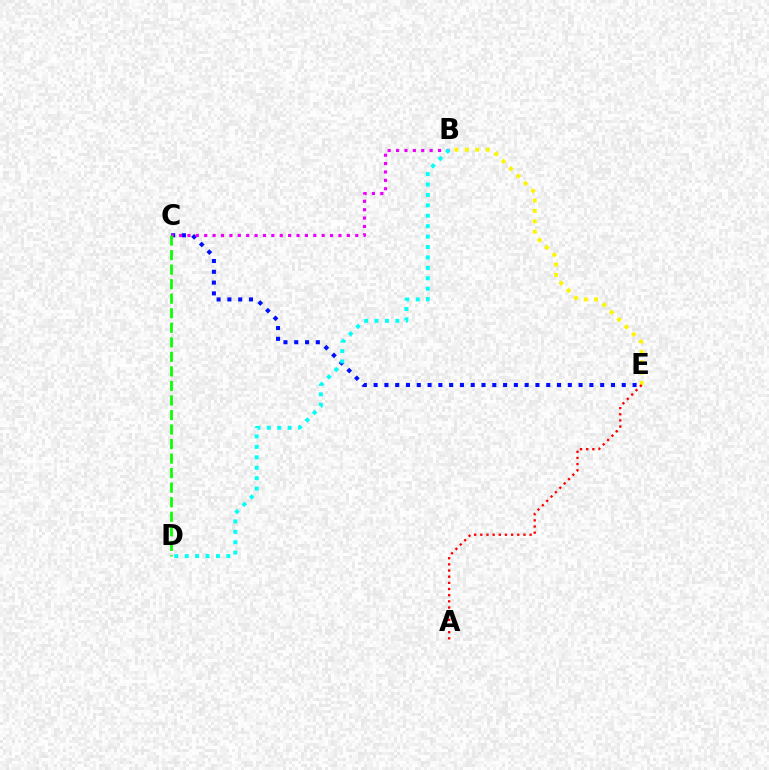{('C', 'E'): [{'color': '#0010ff', 'line_style': 'dotted', 'thickness': 2.93}], ('B', 'E'): [{'color': '#fcf500', 'line_style': 'dotted', 'thickness': 2.83}], ('B', 'C'): [{'color': '#ee00ff', 'line_style': 'dotted', 'thickness': 2.28}], ('C', 'D'): [{'color': '#08ff00', 'line_style': 'dashed', 'thickness': 1.97}], ('B', 'D'): [{'color': '#00fff6', 'line_style': 'dotted', 'thickness': 2.83}], ('A', 'E'): [{'color': '#ff0000', 'line_style': 'dotted', 'thickness': 1.67}]}